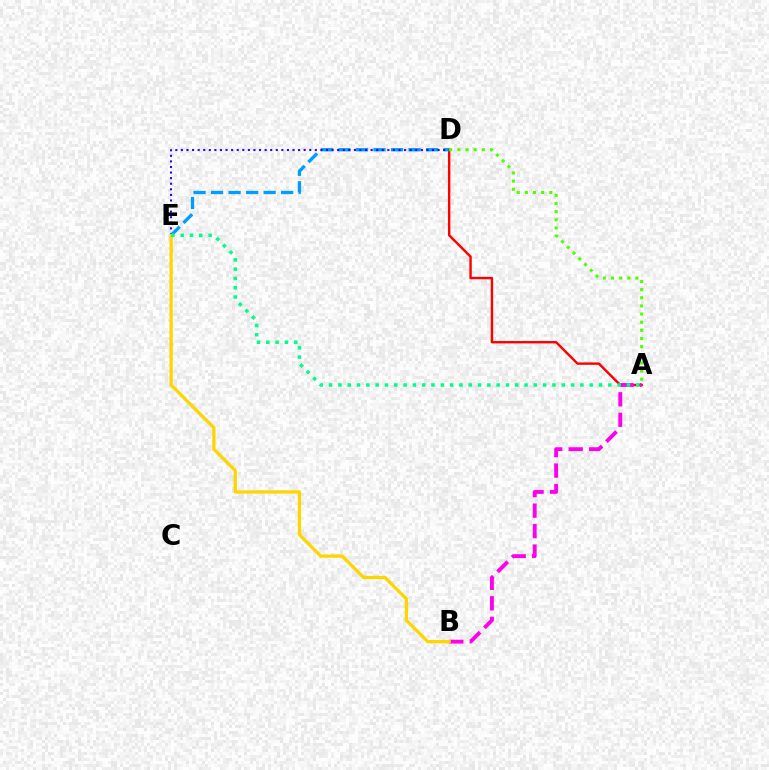{('A', 'D'): [{'color': '#ff0000', 'line_style': 'solid', 'thickness': 1.73}, {'color': '#4fff00', 'line_style': 'dotted', 'thickness': 2.21}], ('A', 'B'): [{'color': '#ff00ed', 'line_style': 'dashed', 'thickness': 2.78}], ('D', 'E'): [{'color': '#009eff', 'line_style': 'dashed', 'thickness': 2.38}, {'color': '#3700ff', 'line_style': 'dotted', 'thickness': 1.52}], ('B', 'E'): [{'color': '#ffd500', 'line_style': 'solid', 'thickness': 2.36}], ('A', 'E'): [{'color': '#00ff86', 'line_style': 'dotted', 'thickness': 2.53}]}